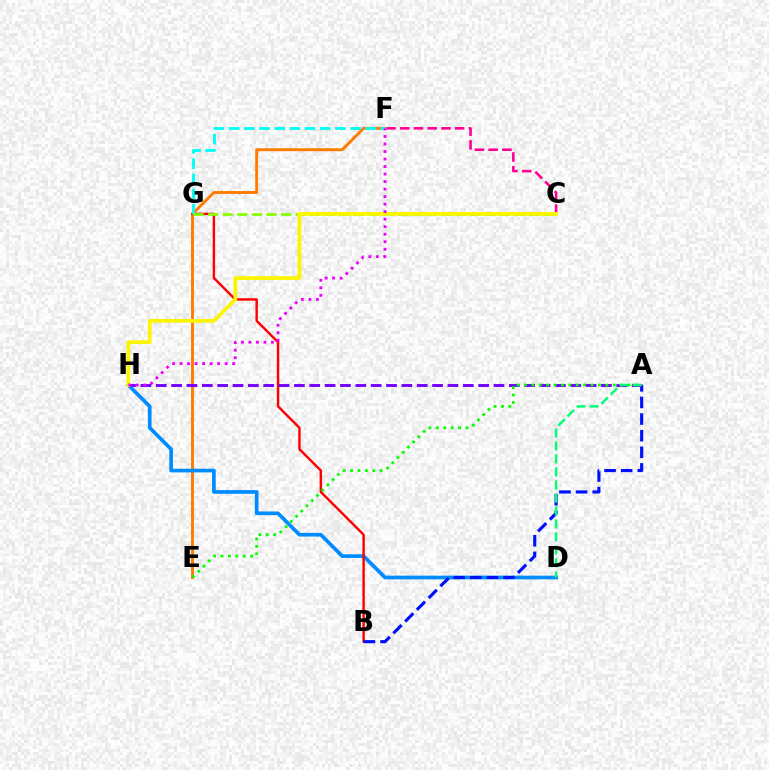{('C', 'F'): [{'color': '#ff0094', 'line_style': 'dashed', 'thickness': 1.86}], ('E', 'F'): [{'color': '#ff7c00', 'line_style': 'solid', 'thickness': 2.11}], ('D', 'H'): [{'color': '#008cff', 'line_style': 'solid', 'thickness': 2.65}], ('B', 'G'): [{'color': '#ff0000', 'line_style': 'solid', 'thickness': 1.75}], ('F', 'G'): [{'color': '#00fff6', 'line_style': 'dashed', 'thickness': 2.06}], ('A', 'B'): [{'color': '#0010ff', 'line_style': 'dashed', 'thickness': 2.26}], ('C', 'G'): [{'color': '#84ff00', 'line_style': 'dashed', 'thickness': 1.98}], ('A', 'H'): [{'color': '#7200ff', 'line_style': 'dashed', 'thickness': 2.09}], ('C', 'H'): [{'color': '#fcf500', 'line_style': 'solid', 'thickness': 2.66}], ('A', 'E'): [{'color': '#08ff00', 'line_style': 'dotted', 'thickness': 2.01}], ('A', 'D'): [{'color': '#00ff74', 'line_style': 'dashed', 'thickness': 1.77}], ('F', 'H'): [{'color': '#ee00ff', 'line_style': 'dotted', 'thickness': 2.04}]}